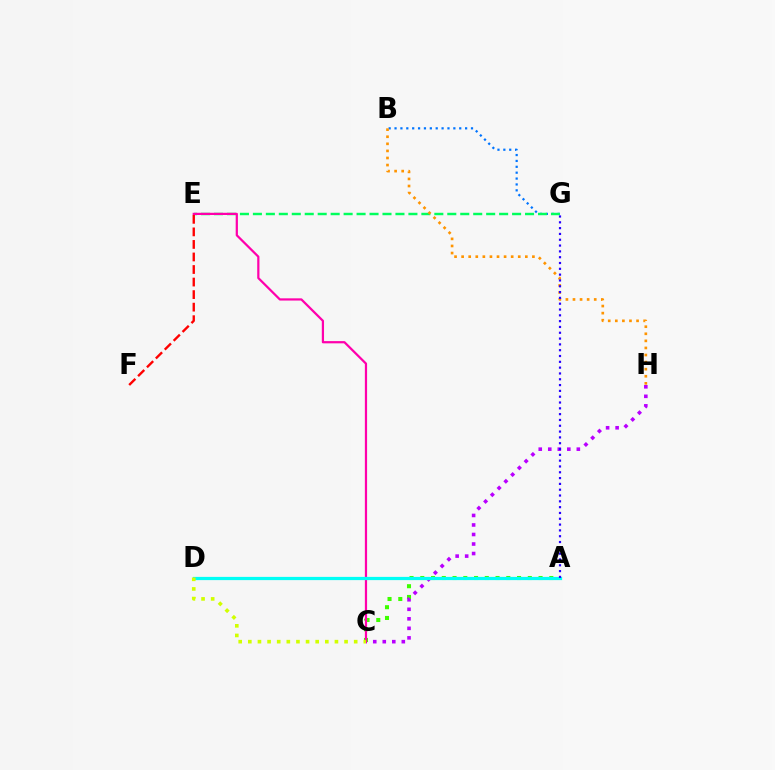{('A', 'C'): [{'color': '#3dff00', 'line_style': 'dotted', 'thickness': 2.92}], ('C', 'H'): [{'color': '#b900ff', 'line_style': 'dotted', 'thickness': 2.59}], ('B', 'G'): [{'color': '#0074ff', 'line_style': 'dotted', 'thickness': 1.6}], ('E', 'G'): [{'color': '#00ff5c', 'line_style': 'dashed', 'thickness': 1.76}], ('B', 'H'): [{'color': '#ff9400', 'line_style': 'dotted', 'thickness': 1.92}], ('C', 'E'): [{'color': '#ff00ac', 'line_style': 'solid', 'thickness': 1.6}], ('E', 'F'): [{'color': '#ff0000', 'line_style': 'dashed', 'thickness': 1.7}], ('A', 'D'): [{'color': '#00fff6', 'line_style': 'solid', 'thickness': 2.32}], ('C', 'D'): [{'color': '#d1ff00', 'line_style': 'dotted', 'thickness': 2.61}], ('A', 'G'): [{'color': '#2500ff', 'line_style': 'dotted', 'thickness': 1.58}]}